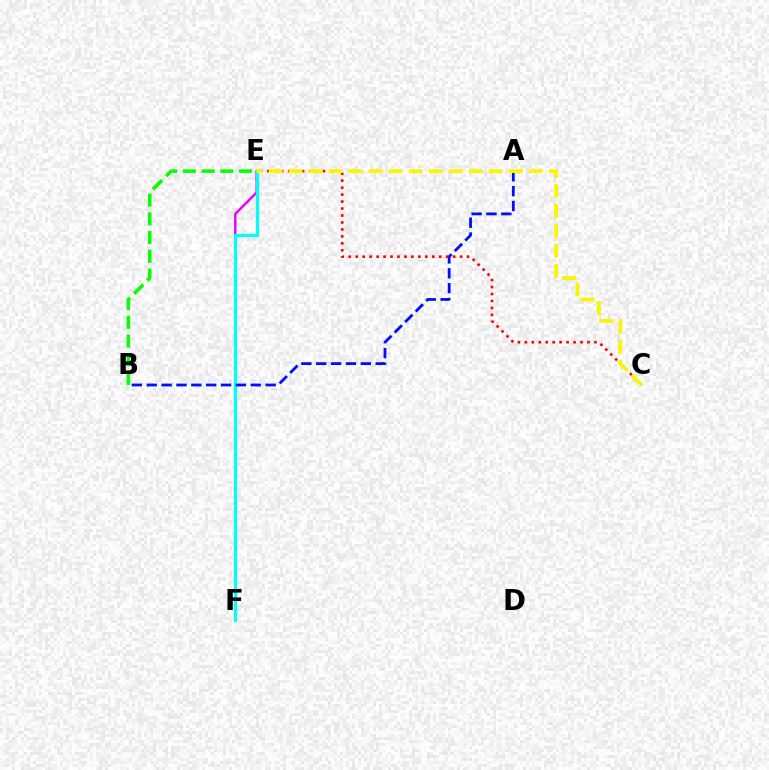{('E', 'F'): [{'color': '#ee00ff', 'line_style': 'solid', 'thickness': 1.76}, {'color': '#00fff6', 'line_style': 'solid', 'thickness': 2.33}], ('A', 'B'): [{'color': '#0010ff', 'line_style': 'dashed', 'thickness': 2.02}], ('B', 'E'): [{'color': '#08ff00', 'line_style': 'dashed', 'thickness': 2.54}], ('C', 'E'): [{'color': '#ff0000', 'line_style': 'dotted', 'thickness': 1.89}, {'color': '#fcf500', 'line_style': 'dashed', 'thickness': 2.72}]}